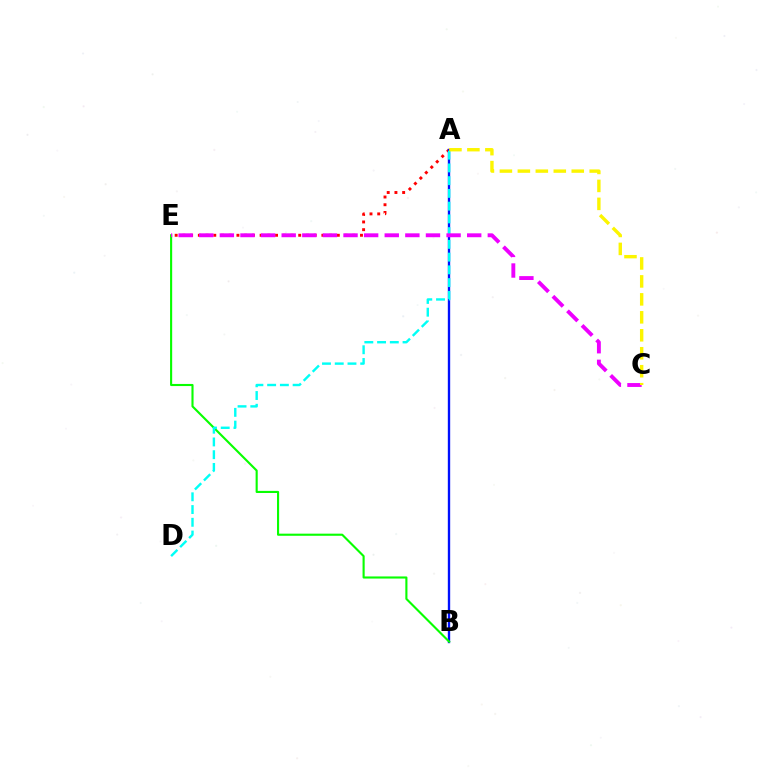{('A', 'E'): [{'color': '#ff0000', 'line_style': 'dotted', 'thickness': 2.1}], ('A', 'B'): [{'color': '#0010ff', 'line_style': 'solid', 'thickness': 1.7}], ('B', 'E'): [{'color': '#08ff00', 'line_style': 'solid', 'thickness': 1.53}], ('A', 'D'): [{'color': '#00fff6', 'line_style': 'dashed', 'thickness': 1.73}], ('C', 'E'): [{'color': '#ee00ff', 'line_style': 'dashed', 'thickness': 2.8}], ('A', 'C'): [{'color': '#fcf500', 'line_style': 'dashed', 'thickness': 2.44}]}